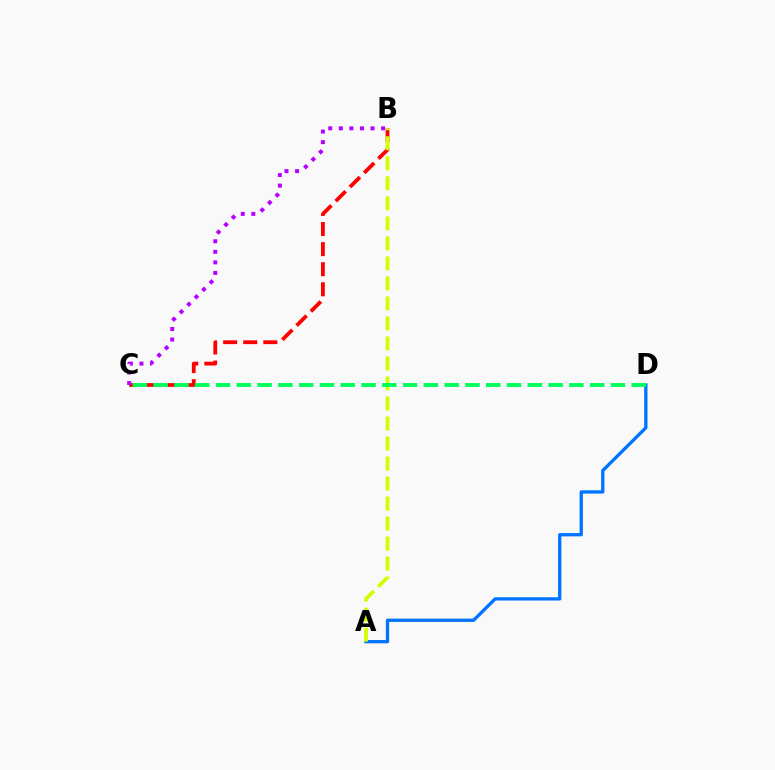{('A', 'D'): [{'color': '#0074ff', 'line_style': 'solid', 'thickness': 2.37}], ('B', 'C'): [{'color': '#ff0000', 'line_style': 'dashed', 'thickness': 2.73}, {'color': '#b900ff', 'line_style': 'dotted', 'thickness': 2.87}], ('A', 'B'): [{'color': '#d1ff00', 'line_style': 'dashed', 'thickness': 2.72}], ('C', 'D'): [{'color': '#00ff5c', 'line_style': 'dashed', 'thickness': 2.82}]}